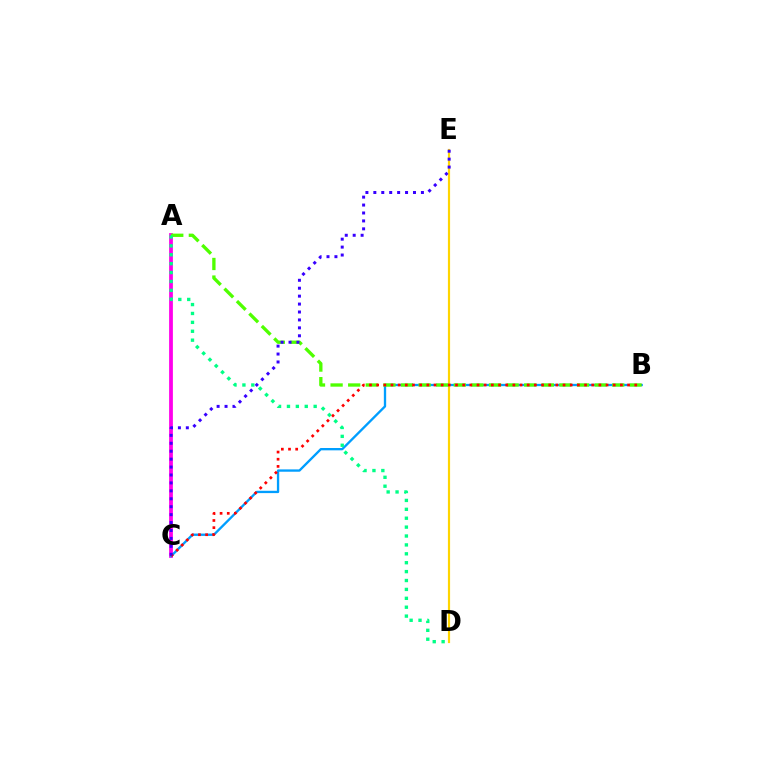{('A', 'C'): [{'color': '#ff00ed', 'line_style': 'solid', 'thickness': 2.72}], ('D', 'E'): [{'color': '#ffd500', 'line_style': 'solid', 'thickness': 1.58}], ('B', 'C'): [{'color': '#009eff', 'line_style': 'solid', 'thickness': 1.68}, {'color': '#ff0000', 'line_style': 'dotted', 'thickness': 1.95}], ('A', 'B'): [{'color': '#4fff00', 'line_style': 'dashed', 'thickness': 2.39}], ('A', 'D'): [{'color': '#00ff86', 'line_style': 'dotted', 'thickness': 2.42}], ('C', 'E'): [{'color': '#3700ff', 'line_style': 'dotted', 'thickness': 2.15}]}